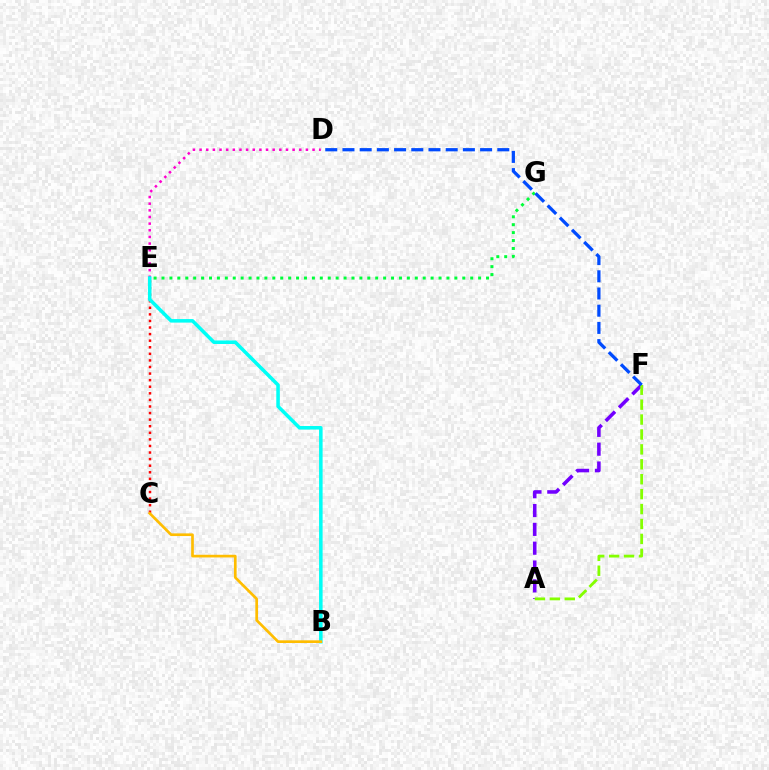{('A', 'F'): [{'color': '#7200ff', 'line_style': 'dashed', 'thickness': 2.56}, {'color': '#84ff00', 'line_style': 'dashed', 'thickness': 2.03}], ('E', 'G'): [{'color': '#00ff39', 'line_style': 'dotted', 'thickness': 2.15}], ('C', 'E'): [{'color': '#ff0000', 'line_style': 'dotted', 'thickness': 1.79}], ('D', 'E'): [{'color': '#ff00cf', 'line_style': 'dotted', 'thickness': 1.81}], ('B', 'E'): [{'color': '#00fff6', 'line_style': 'solid', 'thickness': 2.55}], ('D', 'F'): [{'color': '#004bff', 'line_style': 'dashed', 'thickness': 2.34}], ('B', 'C'): [{'color': '#ffbd00', 'line_style': 'solid', 'thickness': 1.93}]}